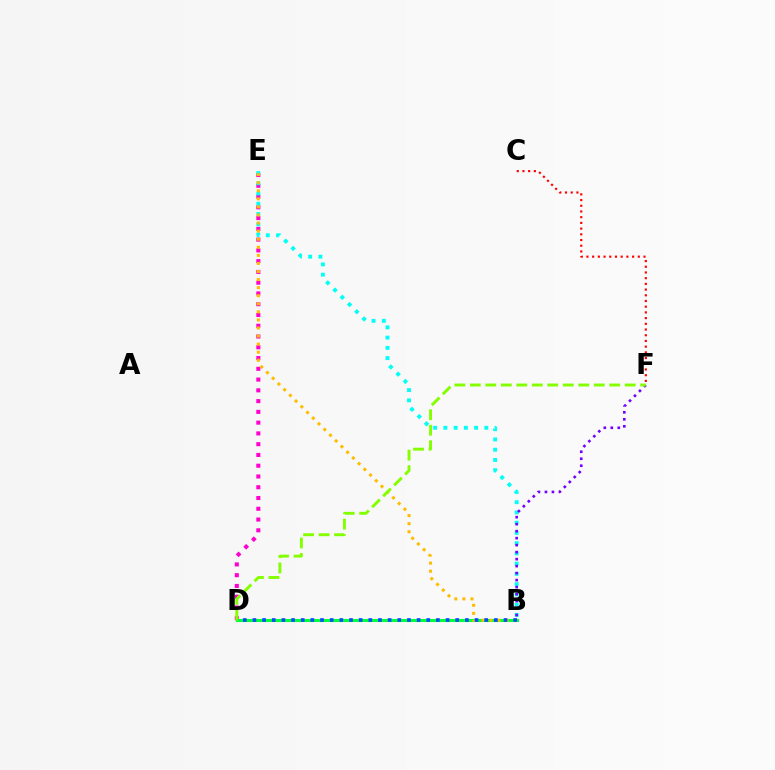{('D', 'E'): [{'color': '#ff00cf', 'line_style': 'dotted', 'thickness': 2.93}], ('B', 'E'): [{'color': '#00fff6', 'line_style': 'dotted', 'thickness': 2.78}, {'color': '#ffbd00', 'line_style': 'dotted', 'thickness': 2.19}], ('B', 'F'): [{'color': '#7200ff', 'line_style': 'dotted', 'thickness': 1.9}], ('B', 'D'): [{'color': '#00ff39', 'line_style': 'solid', 'thickness': 2.21}, {'color': '#004bff', 'line_style': 'dotted', 'thickness': 2.62}], ('C', 'F'): [{'color': '#ff0000', 'line_style': 'dotted', 'thickness': 1.55}], ('D', 'F'): [{'color': '#84ff00', 'line_style': 'dashed', 'thickness': 2.1}]}